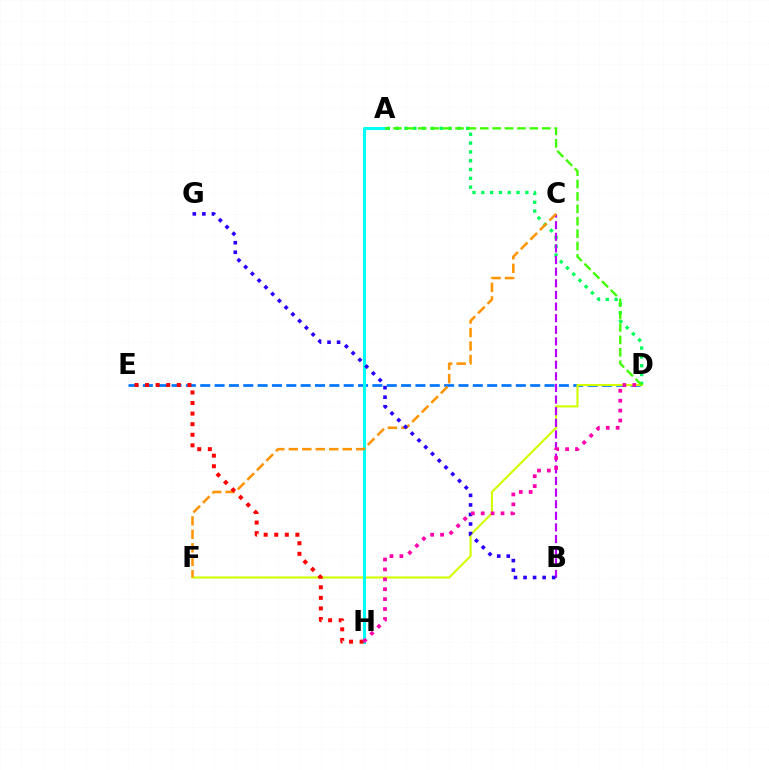{('D', 'E'): [{'color': '#0074ff', 'line_style': 'dashed', 'thickness': 1.95}], ('A', 'D'): [{'color': '#00ff5c', 'line_style': 'dotted', 'thickness': 2.39}, {'color': '#3dff00', 'line_style': 'dashed', 'thickness': 1.68}], ('D', 'F'): [{'color': '#d1ff00', 'line_style': 'solid', 'thickness': 1.52}], ('B', 'C'): [{'color': '#b900ff', 'line_style': 'dashed', 'thickness': 1.58}], ('A', 'H'): [{'color': '#00fff6', 'line_style': 'solid', 'thickness': 2.2}], ('C', 'F'): [{'color': '#ff9400', 'line_style': 'dashed', 'thickness': 1.83}], ('B', 'G'): [{'color': '#2500ff', 'line_style': 'dotted', 'thickness': 2.59}], ('E', 'H'): [{'color': '#ff0000', 'line_style': 'dotted', 'thickness': 2.87}], ('D', 'H'): [{'color': '#ff00ac', 'line_style': 'dotted', 'thickness': 2.69}]}